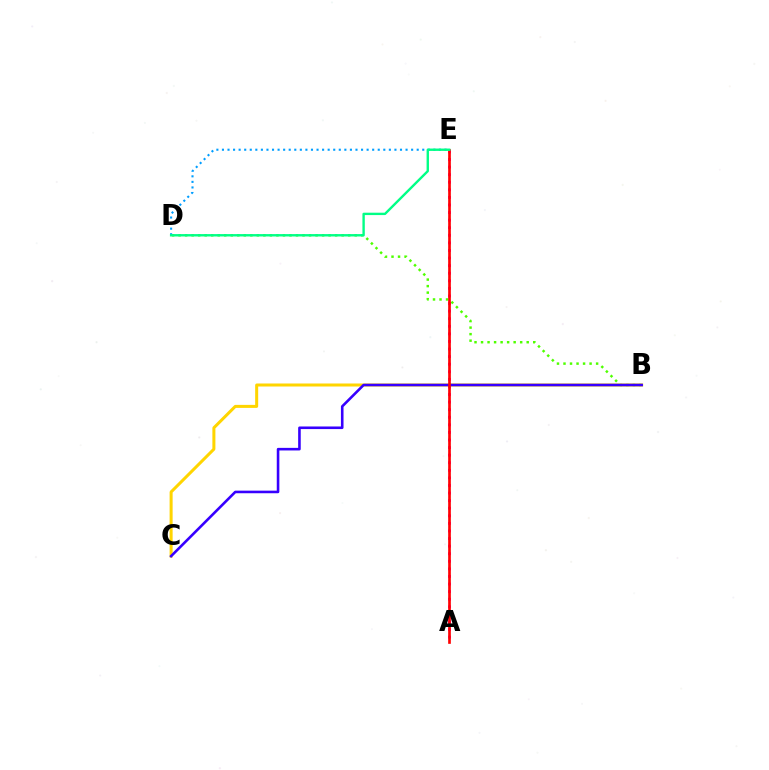{('B', 'D'): [{'color': '#4fff00', 'line_style': 'dotted', 'thickness': 1.77}], ('B', 'C'): [{'color': '#ffd500', 'line_style': 'solid', 'thickness': 2.17}, {'color': '#3700ff', 'line_style': 'solid', 'thickness': 1.87}], ('D', 'E'): [{'color': '#009eff', 'line_style': 'dotted', 'thickness': 1.51}, {'color': '#00ff86', 'line_style': 'solid', 'thickness': 1.72}], ('A', 'E'): [{'color': '#ff00ed', 'line_style': 'dotted', 'thickness': 2.06}, {'color': '#ff0000', 'line_style': 'solid', 'thickness': 1.92}]}